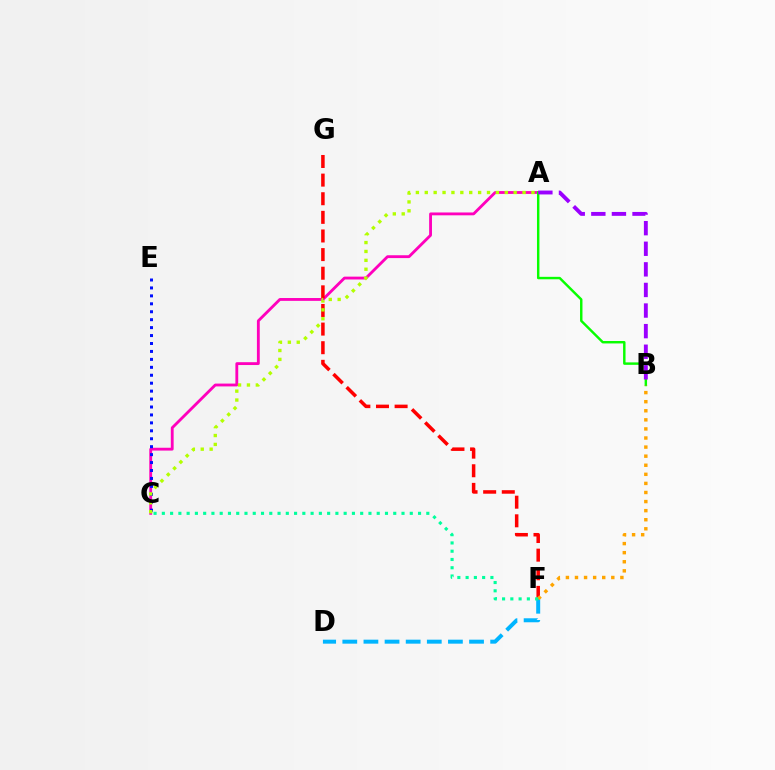{('A', 'C'): [{'color': '#ff00bd', 'line_style': 'solid', 'thickness': 2.04}, {'color': '#b3ff00', 'line_style': 'dotted', 'thickness': 2.42}], ('D', 'F'): [{'color': '#00b5ff', 'line_style': 'dashed', 'thickness': 2.87}], ('F', 'G'): [{'color': '#ff0000', 'line_style': 'dashed', 'thickness': 2.53}], ('A', 'B'): [{'color': '#08ff00', 'line_style': 'solid', 'thickness': 1.76}, {'color': '#9b00ff', 'line_style': 'dashed', 'thickness': 2.8}], ('C', 'E'): [{'color': '#0010ff', 'line_style': 'dotted', 'thickness': 2.16}], ('B', 'F'): [{'color': '#ffa500', 'line_style': 'dotted', 'thickness': 2.47}], ('C', 'F'): [{'color': '#00ff9d', 'line_style': 'dotted', 'thickness': 2.25}]}